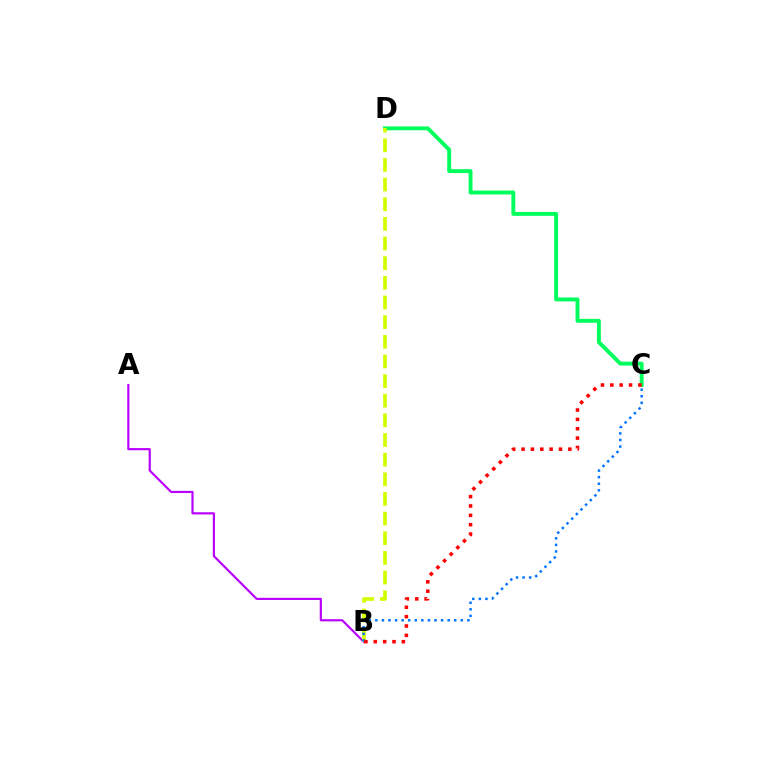{('C', 'D'): [{'color': '#00ff5c', 'line_style': 'solid', 'thickness': 2.81}], ('A', 'B'): [{'color': '#b900ff', 'line_style': 'solid', 'thickness': 1.56}], ('B', 'D'): [{'color': '#d1ff00', 'line_style': 'dashed', 'thickness': 2.67}], ('B', 'C'): [{'color': '#0074ff', 'line_style': 'dotted', 'thickness': 1.79}, {'color': '#ff0000', 'line_style': 'dotted', 'thickness': 2.54}]}